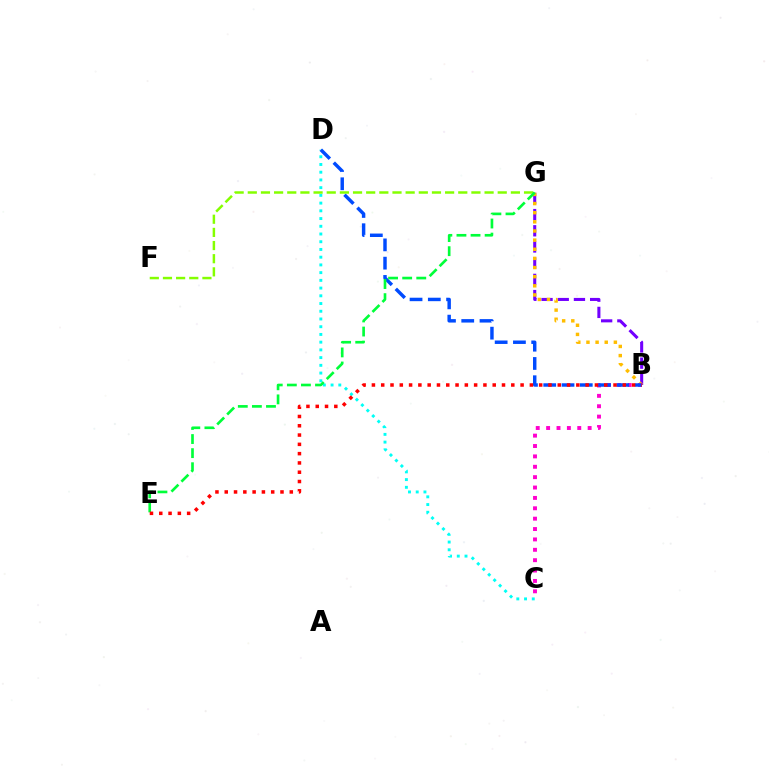{('B', 'G'): [{'color': '#7200ff', 'line_style': 'dashed', 'thickness': 2.2}, {'color': '#ffbd00', 'line_style': 'dotted', 'thickness': 2.48}], ('B', 'C'): [{'color': '#ff00cf', 'line_style': 'dotted', 'thickness': 2.82}], ('C', 'D'): [{'color': '#00fff6', 'line_style': 'dotted', 'thickness': 2.1}], ('B', 'D'): [{'color': '#004bff', 'line_style': 'dashed', 'thickness': 2.48}], ('F', 'G'): [{'color': '#84ff00', 'line_style': 'dashed', 'thickness': 1.79}], ('E', 'G'): [{'color': '#00ff39', 'line_style': 'dashed', 'thickness': 1.91}], ('B', 'E'): [{'color': '#ff0000', 'line_style': 'dotted', 'thickness': 2.52}]}